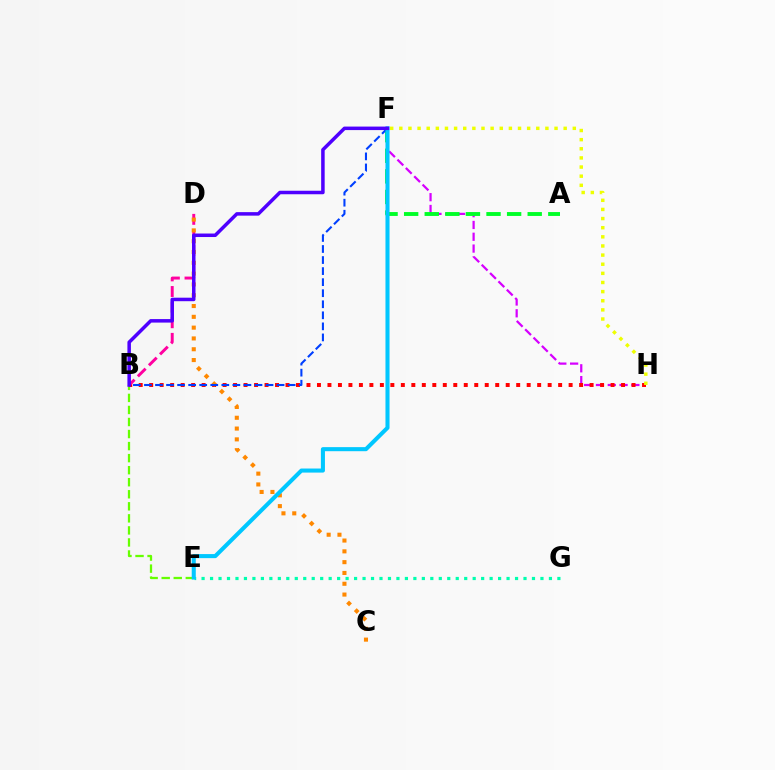{('B', 'E'): [{'color': '#66ff00', 'line_style': 'dashed', 'thickness': 1.64}], ('F', 'H'): [{'color': '#d600ff', 'line_style': 'dashed', 'thickness': 1.6}, {'color': '#eeff00', 'line_style': 'dotted', 'thickness': 2.48}], ('A', 'F'): [{'color': '#00ff27', 'line_style': 'dashed', 'thickness': 2.8}], ('B', 'H'): [{'color': '#ff0000', 'line_style': 'dotted', 'thickness': 2.85}], ('B', 'D'): [{'color': '#ff00a0', 'line_style': 'dashed', 'thickness': 2.12}], ('C', 'D'): [{'color': '#ff8800', 'line_style': 'dotted', 'thickness': 2.94}], ('E', 'G'): [{'color': '#00ffaf', 'line_style': 'dotted', 'thickness': 2.3}], ('B', 'F'): [{'color': '#003fff', 'line_style': 'dashed', 'thickness': 1.5}, {'color': '#4f00ff', 'line_style': 'solid', 'thickness': 2.52}], ('E', 'F'): [{'color': '#00c7ff', 'line_style': 'solid', 'thickness': 2.93}]}